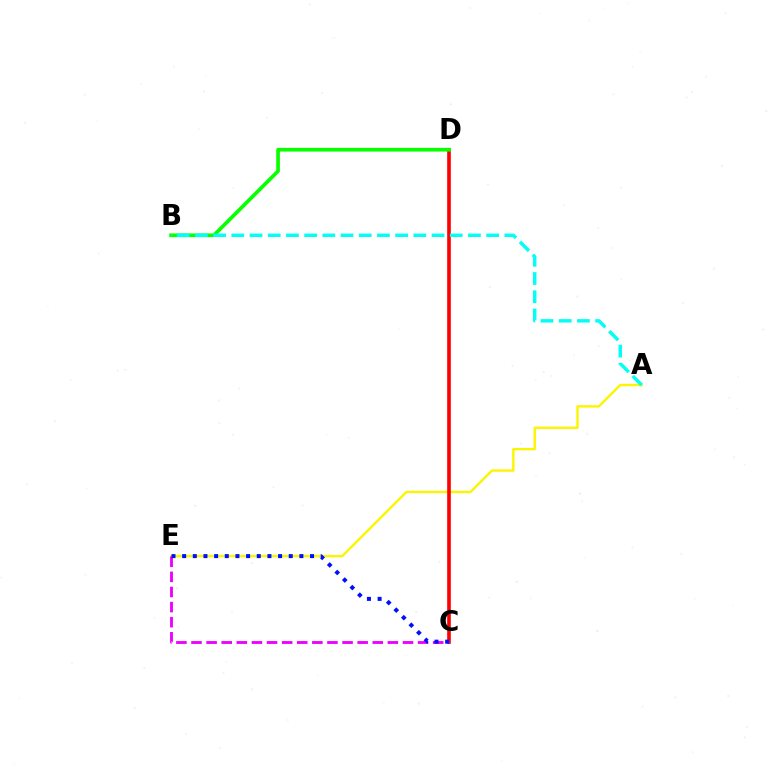{('A', 'E'): [{'color': '#fcf500', 'line_style': 'solid', 'thickness': 1.72}], ('C', 'D'): [{'color': '#ff0000', 'line_style': 'solid', 'thickness': 2.62}], ('B', 'D'): [{'color': '#08ff00', 'line_style': 'solid', 'thickness': 2.65}], ('A', 'B'): [{'color': '#00fff6', 'line_style': 'dashed', 'thickness': 2.47}], ('C', 'E'): [{'color': '#ee00ff', 'line_style': 'dashed', 'thickness': 2.05}, {'color': '#0010ff', 'line_style': 'dotted', 'thickness': 2.9}]}